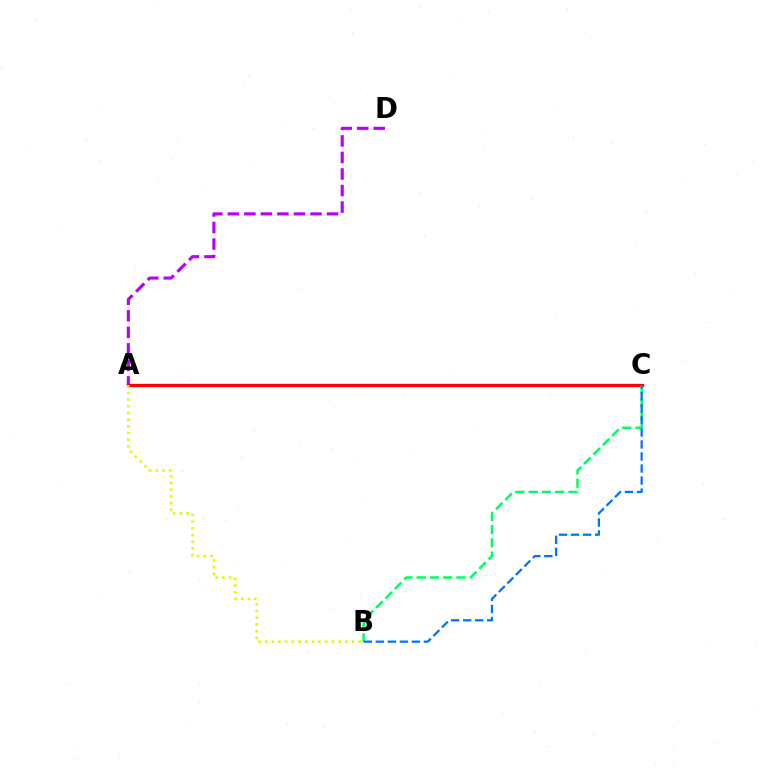{('A', 'D'): [{'color': '#b900ff', 'line_style': 'dashed', 'thickness': 2.25}], ('A', 'C'): [{'color': '#ff0000', 'line_style': 'solid', 'thickness': 2.38}], ('A', 'B'): [{'color': '#d1ff00', 'line_style': 'dotted', 'thickness': 1.81}], ('B', 'C'): [{'color': '#00ff5c', 'line_style': 'dashed', 'thickness': 1.8}, {'color': '#0074ff', 'line_style': 'dashed', 'thickness': 1.63}]}